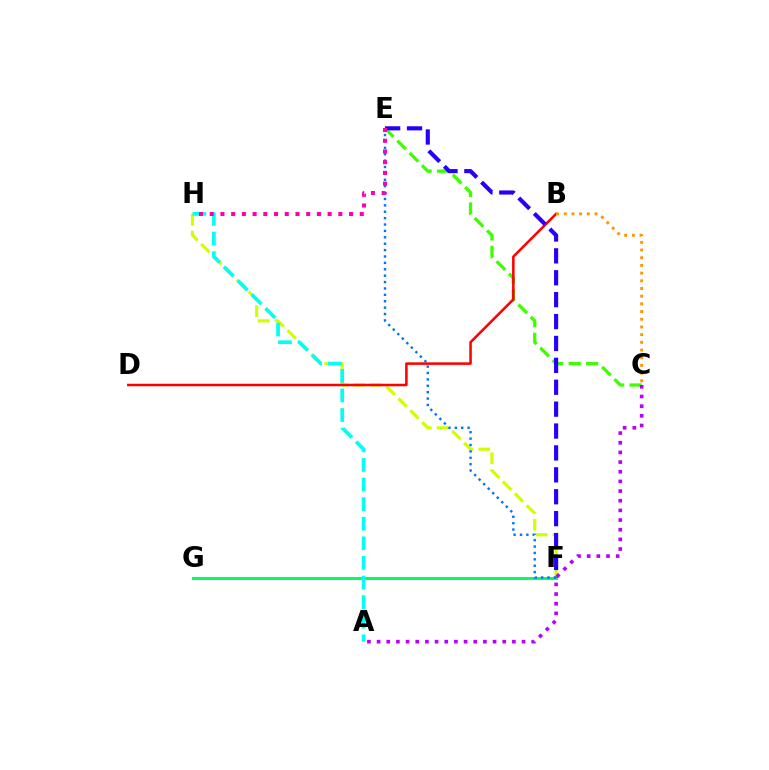{('F', 'G'): [{'color': '#00ff5c', 'line_style': 'solid', 'thickness': 2.13}], ('F', 'H'): [{'color': '#d1ff00', 'line_style': 'dashed', 'thickness': 2.29}], ('C', 'E'): [{'color': '#3dff00', 'line_style': 'dashed', 'thickness': 2.37}], ('A', 'H'): [{'color': '#00fff6', 'line_style': 'dashed', 'thickness': 2.66}], ('B', 'D'): [{'color': '#ff0000', 'line_style': 'solid', 'thickness': 1.83}], ('E', 'F'): [{'color': '#2500ff', 'line_style': 'dashed', 'thickness': 2.97}, {'color': '#0074ff', 'line_style': 'dotted', 'thickness': 1.74}], ('E', 'H'): [{'color': '#ff00ac', 'line_style': 'dotted', 'thickness': 2.91}], ('A', 'C'): [{'color': '#b900ff', 'line_style': 'dotted', 'thickness': 2.63}], ('B', 'C'): [{'color': '#ff9400', 'line_style': 'dotted', 'thickness': 2.09}]}